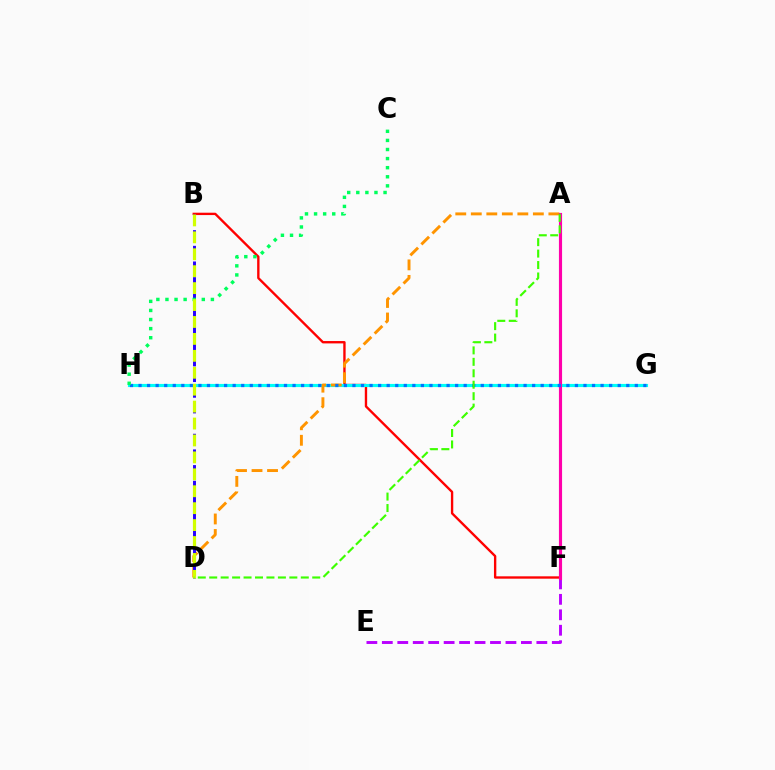{('B', 'F'): [{'color': '#ff0000', 'line_style': 'solid', 'thickness': 1.7}], ('G', 'H'): [{'color': '#00fff6', 'line_style': 'solid', 'thickness': 2.26}, {'color': '#0074ff', 'line_style': 'dotted', 'thickness': 2.32}], ('A', 'D'): [{'color': '#ff9400', 'line_style': 'dashed', 'thickness': 2.11}, {'color': '#3dff00', 'line_style': 'dashed', 'thickness': 1.56}], ('E', 'F'): [{'color': '#b900ff', 'line_style': 'dashed', 'thickness': 2.1}], ('A', 'F'): [{'color': '#ff00ac', 'line_style': 'solid', 'thickness': 2.26}], ('B', 'D'): [{'color': '#2500ff', 'line_style': 'dashed', 'thickness': 2.13}, {'color': '#d1ff00', 'line_style': 'dashed', 'thickness': 2.3}], ('C', 'H'): [{'color': '#00ff5c', 'line_style': 'dotted', 'thickness': 2.47}]}